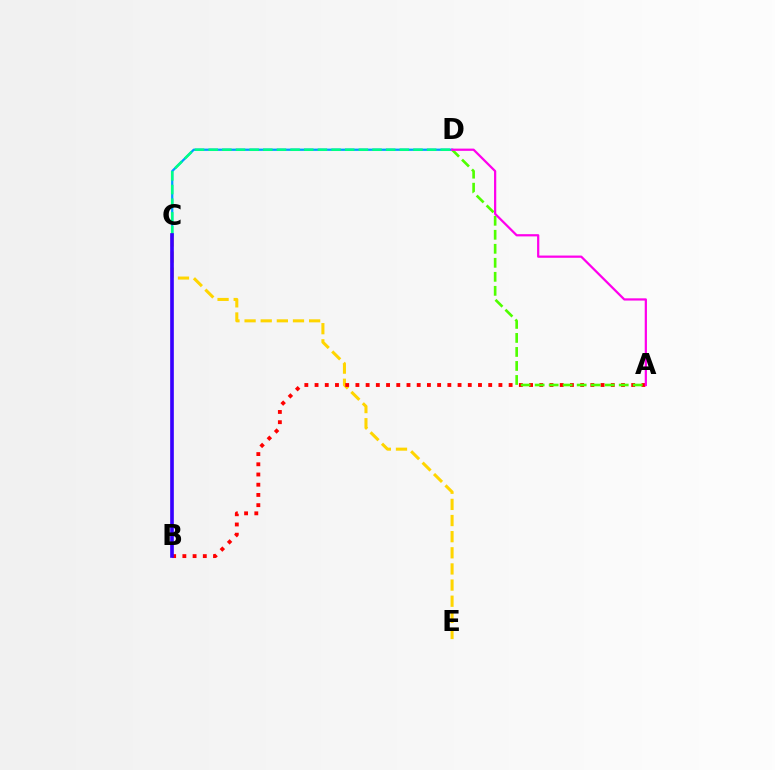{('C', 'E'): [{'color': '#ffd500', 'line_style': 'dashed', 'thickness': 2.19}], ('A', 'B'): [{'color': '#ff0000', 'line_style': 'dotted', 'thickness': 2.78}], ('C', 'D'): [{'color': '#009eff', 'line_style': 'solid', 'thickness': 1.64}, {'color': '#00ff86', 'line_style': 'dashed', 'thickness': 1.85}], ('A', 'D'): [{'color': '#4fff00', 'line_style': 'dashed', 'thickness': 1.9}, {'color': '#ff00ed', 'line_style': 'solid', 'thickness': 1.61}], ('B', 'C'): [{'color': '#3700ff', 'line_style': 'solid', 'thickness': 2.63}]}